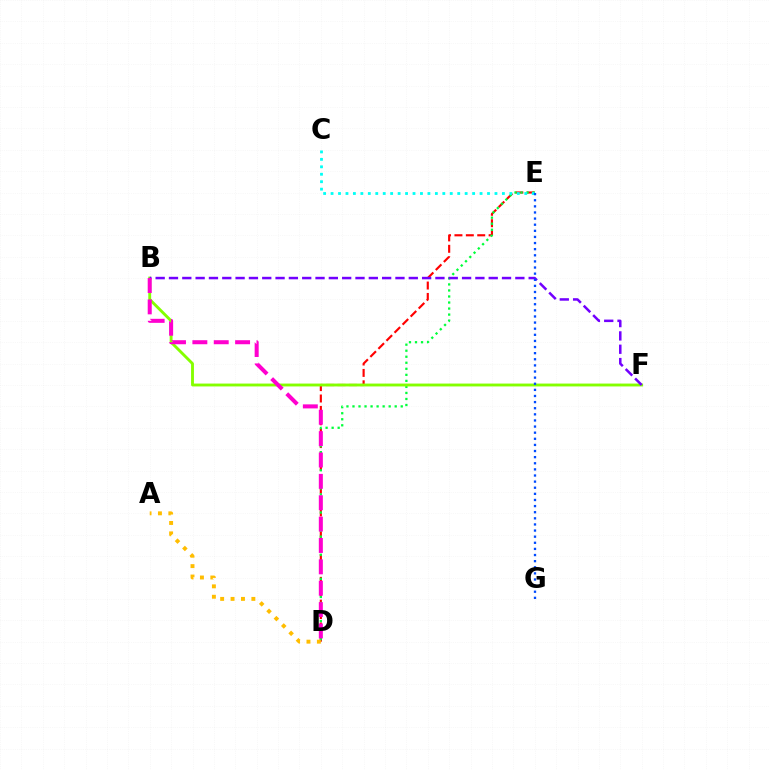{('D', 'E'): [{'color': '#ff0000', 'line_style': 'dashed', 'thickness': 1.55}, {'color': '#00ff39', 'line_style': 'dotted', 'thickness': 1.64}], ('B', 'F'): [{'color': '#84ff00', 'line_style': 'solid', 'thickness': 2.07}, {'color': '#7200ff', 'line_style': 'dashed', 'thickness': 1.81}], ('C', 'E'): [{'color': '#00fff6', 'line_style': 'dotted', 'thickness': 2.02}], ('B', 'D'): [{'color': '#ff00cf', 'line_style': 'dashed', 'thickness': 2.9}], ('E', 'G'): [{'color': '#004bff', 'line_style': 'dotted', 'thickness': 1.66}], ('A', 'D'): [{'color': '#ffbd00', 'line_style': 'dotted', 'thickness': 2.83}]}